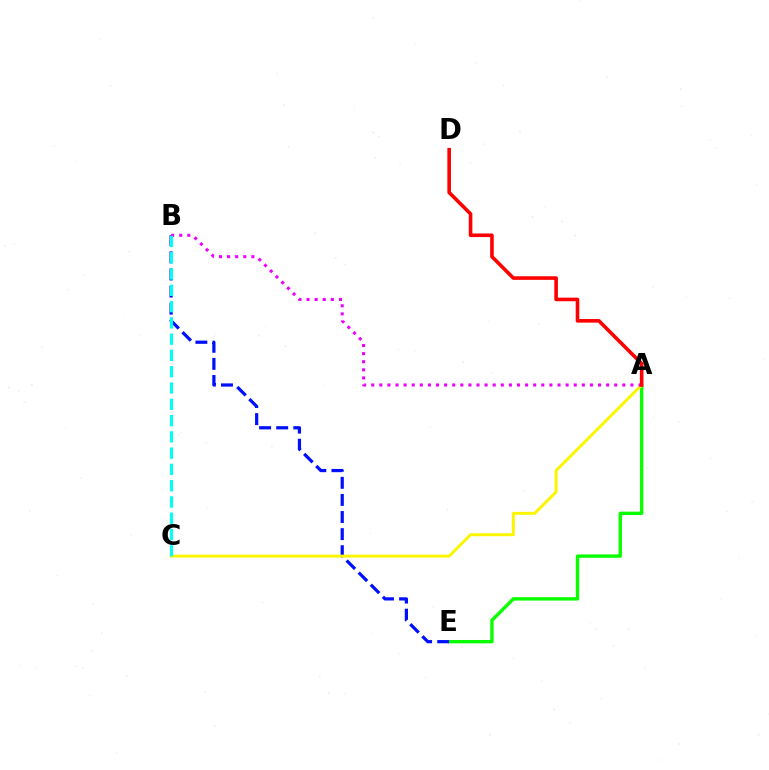{('A', 'E'): [{'color': '#08ff00', 'line_style': 'solid', 'thickness': 2.42}], ('B', 'E'): [{'color': '#0010ff', 'line_style': 'dashed', 'thickness': 2.32}], ('A', 'C'): [{'color': '#fcf500', 'line_style': 'solid', 'thickness': 2.12}], ('A', 'B'): [{'color': '#ee00ff', 'line_style': 'dotted', 'thickness': 2.2}], ('B', 'C'): [{'color': '#00fff6', 'line_style': 'dashed', 'thickness': 2.21}], ('A', 'D'): [{'color': '#ff0000', 'line_style': 'solid', 'thickness': 2.59}]}